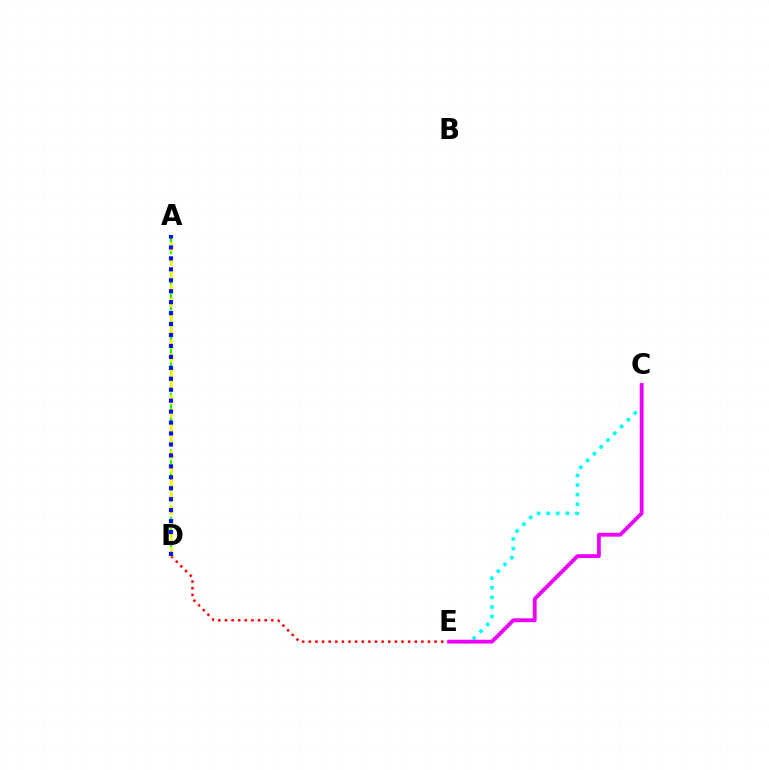{('C', 'E'): [{'color': '#00fff6', 'line_style': 'dotted', 'thickness': 2.61}, {'color': '#ee00ff', 'line_style': 'solid', 'thickness': 2.75}], ('A', 'D'): [{'color': '#08ff00', 'line_style': 'dashed', 'thickness': 1.53}, {'color': '#fcf500', 'line_style': 'dashed', 'thickness': 1.88}, {'color': '#0010ff', 'line_style': 'dotted', 'thickness': 2.97}], ('D', 'E'): [{'color': '#ff0000', 'line_style': 'dotted', 'thickness': 1.8}]}